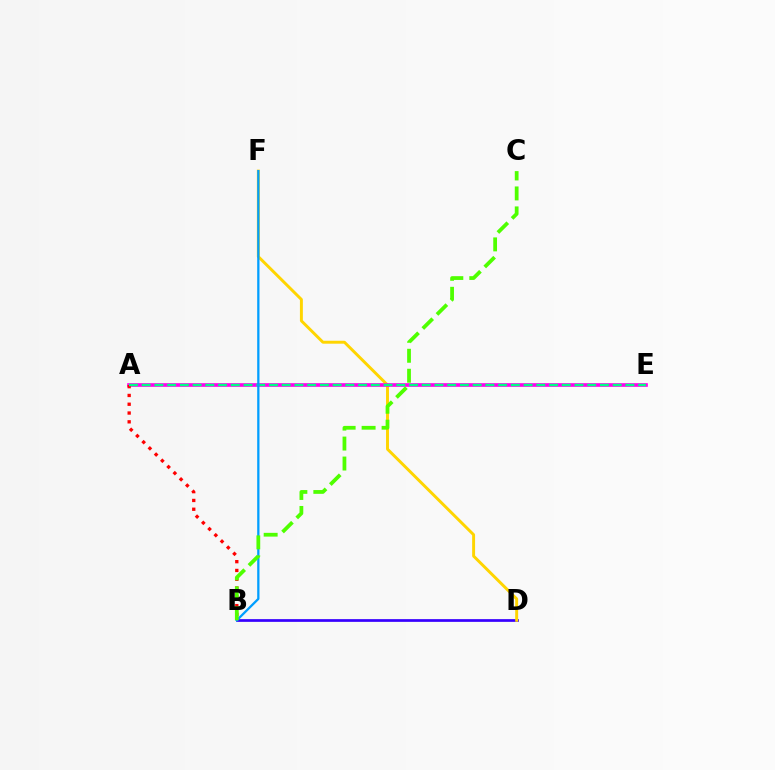{('B', 'D'): [{'color': '#3700ff', 'line_style': 'solid', 'thickness': 1.96}], ('D', 'F'): [{'color': '#ffd500', 'line_style': 'solid', 'thickness': 2.11}], ('A', 'E'): [{'color': '#ff00ed', 'line_style': 'solid', 'thickness': 2.62}, {'color': '#00ff86', 'line_style': 'dashed', 'thickness': 1.73}], ('A', 'B'): [{'color': '#ff0000', 'line_style': 'dotted', 'thickness': 2.39}], ('B', 'F'): [{'color': '#009eff', 'line_style': 'solid', 'thickness': 1.64}], ('B', 'C'): [{'color': '#4fff00', 'line_style': 'dashed', 'thickness': 2.71}]}